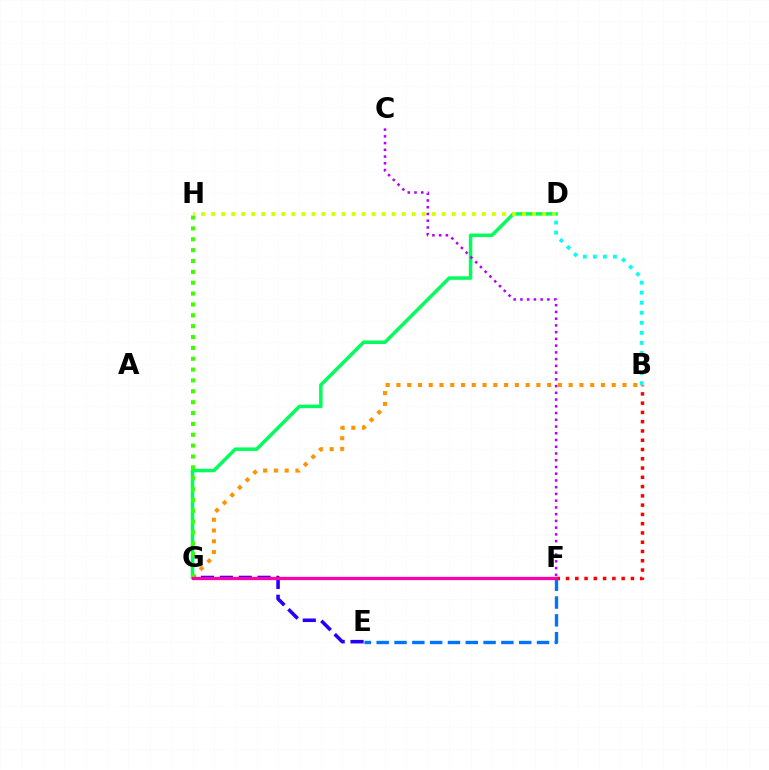{('B', 'F'): [{'color': '#ff0000', 'line_style': 'dotted', 'thickness': 2.52}], ('B', 'G'): [{'color': '#ff9400', 'line_style': 'dotted', 'thickness': 2.93}], ('D', 'G'): [{'color': '#00ff5c', 'line_style': 'solid', 'thickness': 2.52}], ('E', 'G'): [{'color': '#2500ff', 'line_style': 'dashed', 'thickness': 2.56}], ('G', 'H'): [{'color': '#3dff00', 'line_style': 'dotted', 'thickness': 2.95}], ('D', 'H'): [{'color': '#d1ff00', 'line_style': 'dotted', 'thickness': 2.72}], ('E', 'F'): [{'color': '#0074ff', 'line_style': 'dashed', 'thickness': 2.42}], ('C', 'F'): [{'color': '#b900ff', 'line_style': 'dotted', 'thickness': 1.83}], ('F', 'G'): [{'color': '#ff00ac', 'line_style': 'solid', 'thickness': 2.35}], ('B', 'D'): [{'color': '#00fff6', 'line_style': 'dotted', 'thickness': 2.73}]}